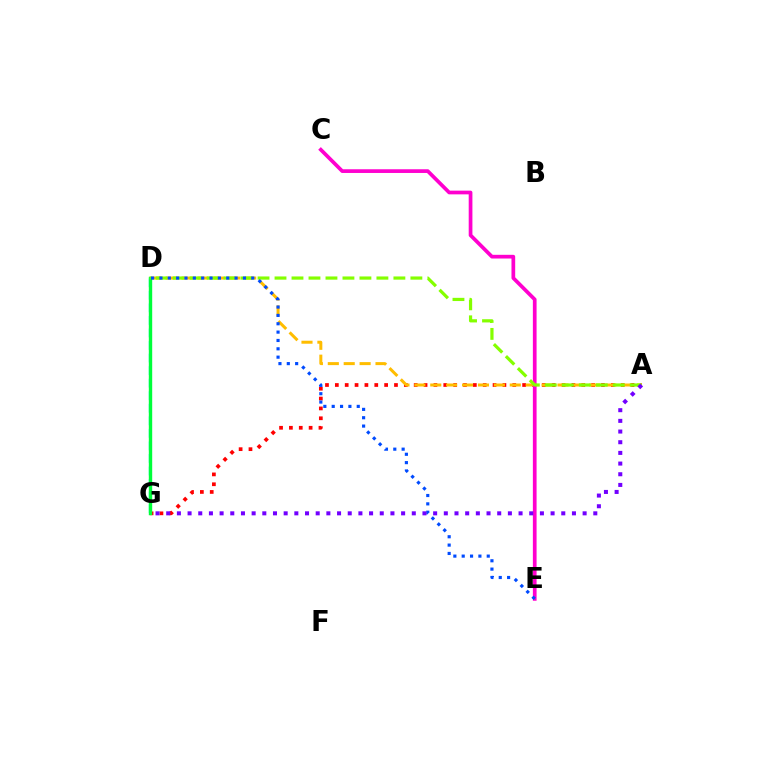{('A', 'G'): [{'color': '#ff0000', 'line_style': 'dotted', 'thickness': 2.68}, {'color': '#7200ff', 'line_style': 'dotted', 'thickness': 2.9}], ('D', 'G'): [{'color': '#00fff6', 'line_style': 'dashed', 'thickness': 1.7}, {'color': '#00ff39', 'line_style': 'solid', 'thickness': 2.44}], ('A', 'D'): [{'color': '#ffbd00', 'line_style': 'dashed', 'thickness': 2.16}, {'color': '#84ff00', 'line_style': 'dashed', 'thickness': 2.31}], ('C', 'E'): [{'color': '#ff00cf', 'line_style': 'solid', 'thickness': 2.67}], ('D', 'E'): [{'color': '#004bff', 'line_style': 'dotted', 'thickness': 2.27}]}